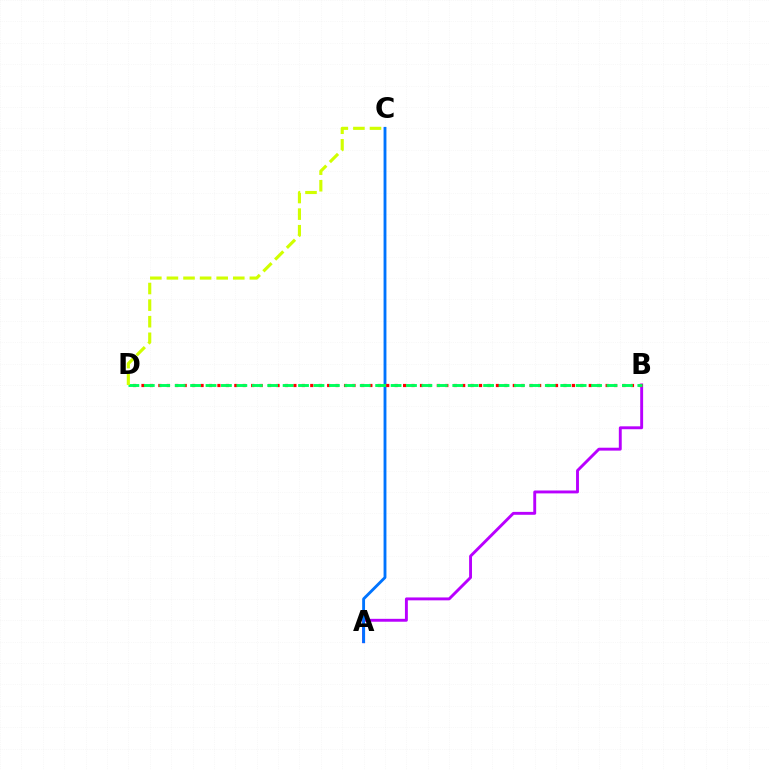{('A', 'B'): [{'color': '#b900ff', 'line_style': 'solid', 'thickness': 2.09}], ('A', 'C'): [{'color': '#0074ff', 'line_style': 'solid', 'thickness': 2.06}], ('B', 'D'): [{'color': '#ff0000', 'line_style': 'dotted', 'thickness': 2.29}, {'color': '#00ff5c', 'line_style': 'dashed', 'thickness': 2.1}], ('C', 'D'): [{'color': '#d1ff00', 'line_style': 'dashed', 'thickness': 2.25}]}